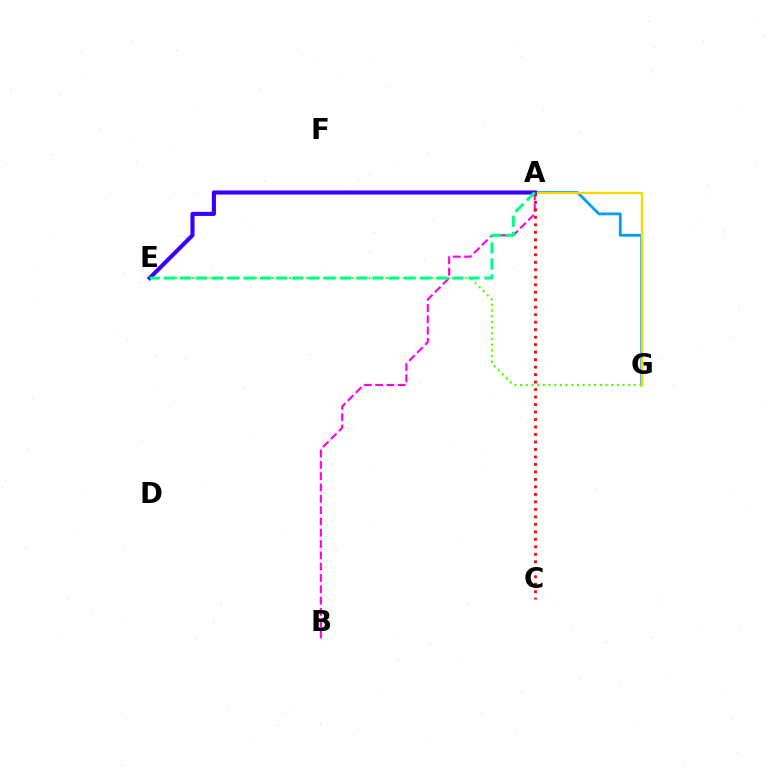{('A', 'B'): [{'color': '#ff00ed', 'line_style': 'dashed', 'thickness': 1.54}], ('A', 'G'): [{'color': '#009eff', 'line_style': 'solid', 'thickness': 2.03}, {'color': '#ffd500', 'line_style': 'solid', 'thickness': 1.69}], ('A', 'C'): [{'color': '#ff0000', 'line_style': 'dotted', 'thickness': 2.03}], ('E', 'G'): [{'color': '#4fff00', 'line_style': 'dotted', 'thickness': 1.55}], ('A', 'E'): [{'color': '#3700ff', 'line_style': 'solid', 'thickness': 2.95}, {'color': '#00ff86', 'line_style': 'dashed', 'thickness': 2.18}]}